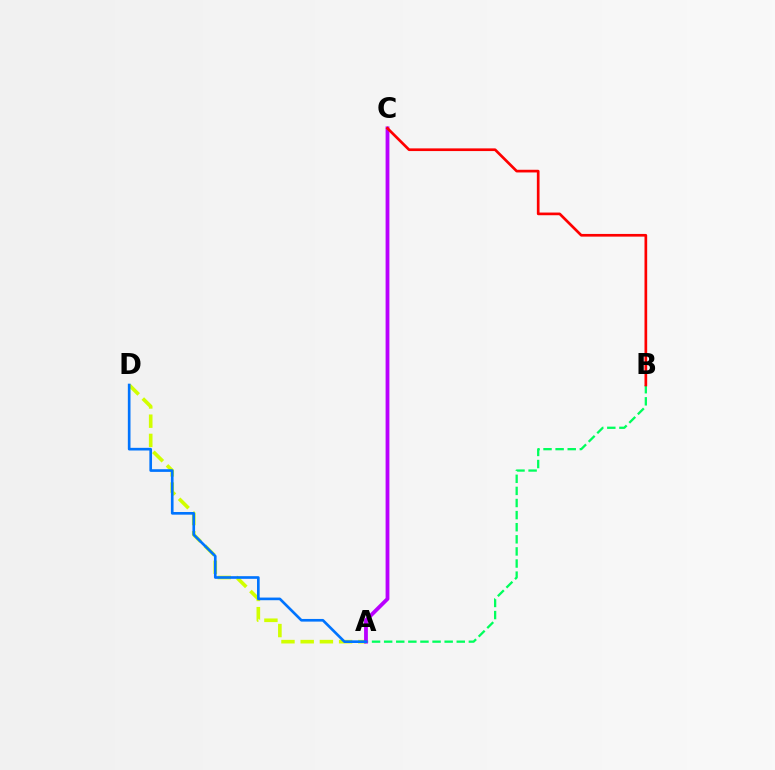{('A', 'D'): [{'color': '#d1ff00', 'line_style': 'dashed', 'thickness': 2.61}, {'color': '#0074ff', 'line_style': 'solid', 'thickness': 1.91}], ('A', 'B'): [{'color': '#00ff5c', 'line_style': 'dashed', 'thickness': 1.64}], ('A', 'C'): [{'color': '#b900ff', 'line_style': 'solid', 'thickness': 2.74}], ('B', 'C'): [{'color': '#ff0000', 'line_style': 'solid', 'thickness': 1.93}]}